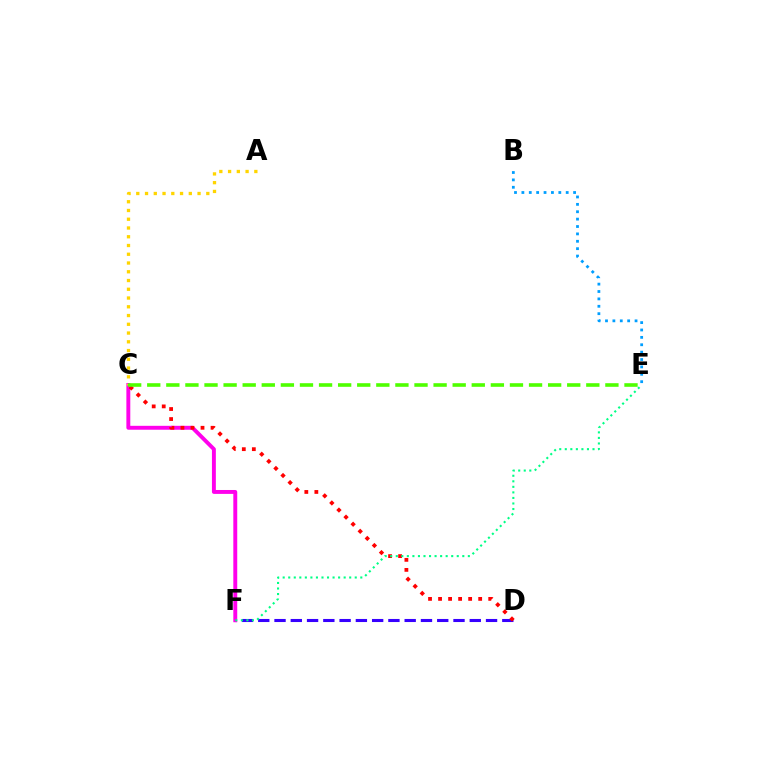{('D', 'F'): [{'color': '#3700ff', 'line_style': 'dashed', 'thickness': 2.21}], ('C', 'F'): [{'color': '#ff00ed', 'line_style': 'solid', 'thickness': 2.82}], ('C', 'D'): [{'color': '#ff0000', 'line_style': 'dotted', 'thickness': 2.73}], ('A', 'C'): [{'color': '#ffd500', 'line_style': 'dotted', 'thickness': 2.38}], ('B', 'E'): [{'color': '#009eff', 'line_style': 'dotted', 'thickness': 2.01}], ('E', 'F'): [{'color': '#00ff86', 'line_style': 'dotted', 'thickness': 1.51}], ('C', 'E'): [{'color': '#4fff00', 'line_style': 'dashed', 'thickness': 2.59}]}